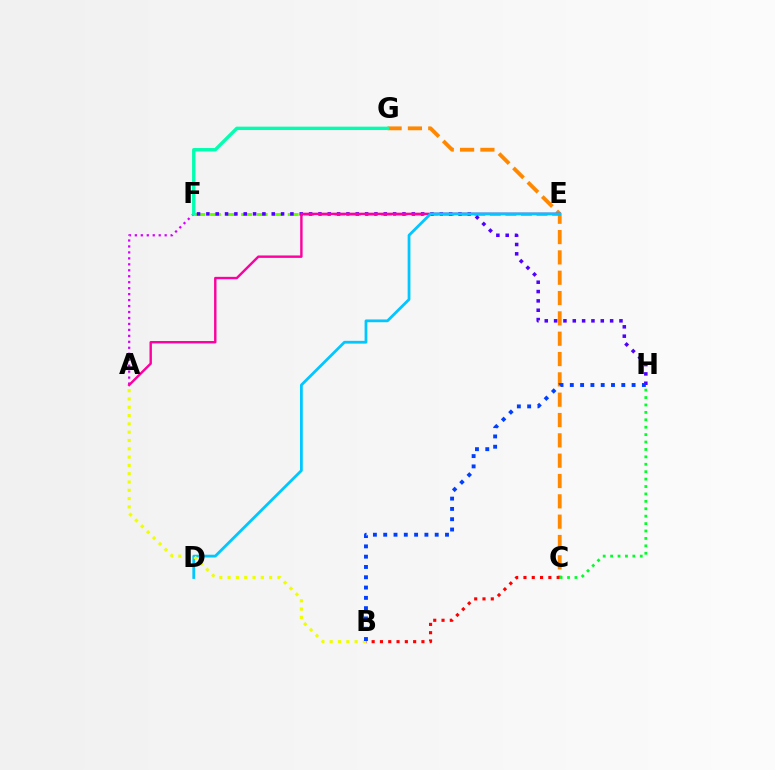{('E', 'F'): [{'color': '#66ff00', 'line_style': 'dashed', 'thickness': 2.11}], ('C', 'G'): [{'color': '#ff8800', 'line_style': 'dashed', 'thickness': 2.76}], ('F', 'H'): [{'color': '#4f00ff', 'line_style': 'dotted', 'thickness': 2.54}], ('A', 'F'): [{'color': '#d600ff', 'line_style': 'dotted', 'thickness': 1.62}], ('B', 'C'): [{'color': '#ff0000', 'line_style': 'dotted', 'thickness': 2.25}], ('A', 'E'): [{'color': '#ff00a0', 'line_style': 'solid', 'thickness': 1.74}], ('F', 'G'): [{'color': '#00ffaf', 'line_style': 'solid', 'thickness': 2.43}], ('D', 'E'): [{'color': '#00c7ff', 'line_style': 'solid', 'thickness': 2.0}], ('C', 'H'): [{'color': '#00ff27', 'line_style': 'dotted', 'thickness': 2.01}], ('A', 'B'): [{'color': '#eeff00', 'line_style': 'dotted', 'thickness': 2.26}], ('B', 'H'): [{'color': '#003fff', 'line_style': 'dotted', 'thickness': 2.8}]}